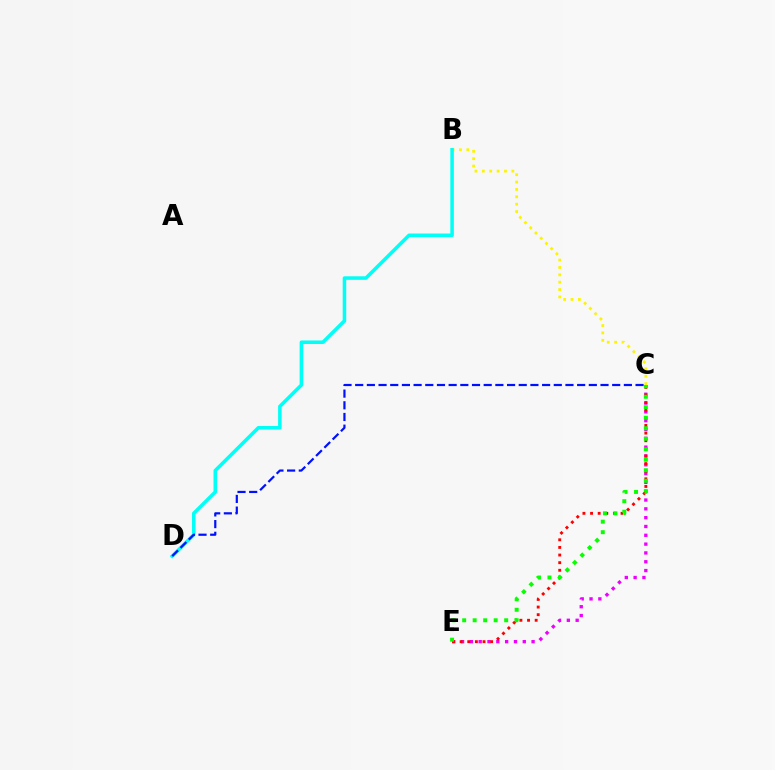{('B', 'C'): [{'color': '#fcf500', 'line_style': 'dotted', 'thickness': 2.01}], ('B', 'D'): [{'color': '#00fff6', 'line_style': 'solid', 'thickness': 2.54}], ('C', 'E'): [{'color': '#ee00ff', 'line_style': 'dotted', 'thickness': 2.4}, {'color': '#ff0000', 'line_style': 'dotted', 'thickness': 2.07}, {'color': '#08ff00', 'line_style': 'dotted', 'thickness': 2.85}], ('C', 'D'): [{'color': '#0010ff', 'line_style': 'dashed', 'thickness': 1.59}]}